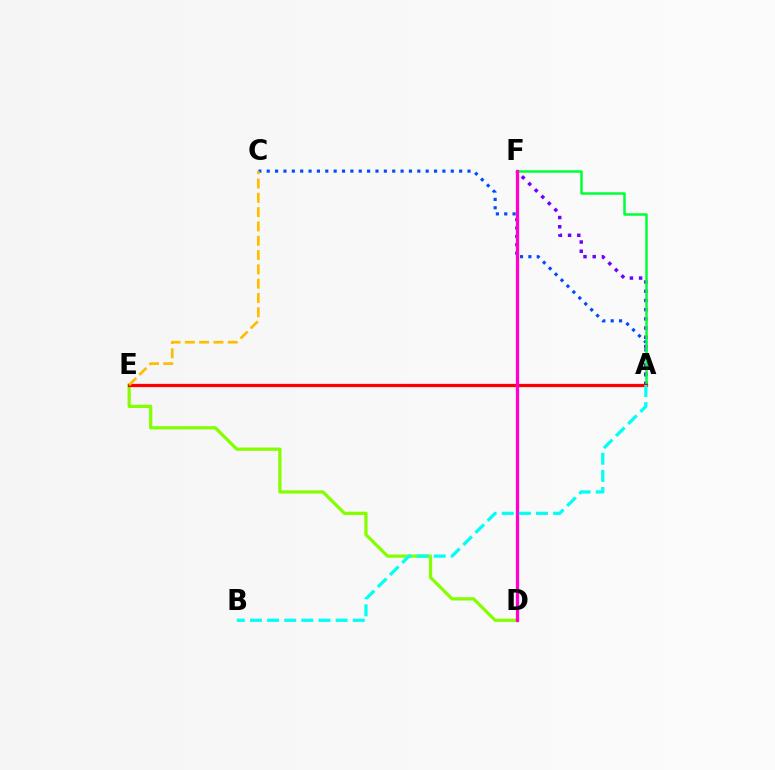{('A', 'C'): [{'color': '#004bff', 'line_style': 'dotted', 'thickness': 2.27}], ('A', 'F'): [{'color': '#7200ff', 'line_style': 'dotted', 'thickness': 2.5}, {'color': '#00ff39', 'line_style': 'solid', 'thickness': 1.81}], ('D', 'E'): [{'color': '#84ff00', 'line_style': 'solid', 'thickness': 2.34}], ('A', 'E'): [{'color': '#ff0000', 'line_style': 'solid', 'thickness': 2.34}], ('D', 'F'): [{'color': '#ff00cf', 'line_style': 'solid', 'thickness': 2.35}], ('C', 'E'): [{'color': '#ffbd00', 'line_style': 'dashed', 'thickness': 1.94}], ('A', 'B'): [{'color': '#00fff6', 'line_style': 'dashed', 'thickness': 2.33}]}